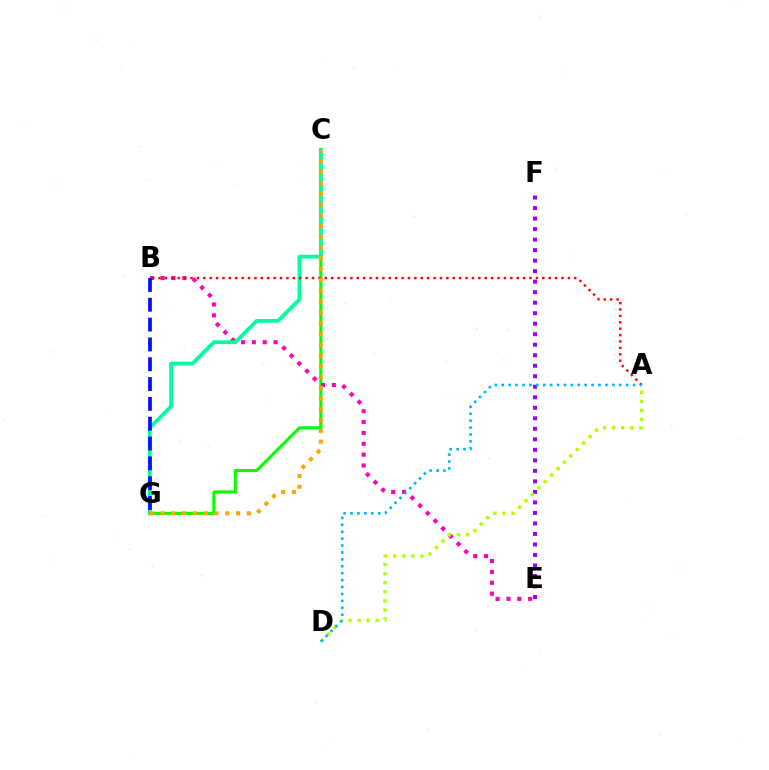{('C', 'G'): [{'color': '#08ff00', 'line_style': 'solid', 'thickness': 2.24}, {'color': '#00ff9d', 'line_style': 'solid', 'thickness': 2.74}, {'color': '#ffa500', 'line_style': 'dotted', 'thickness': 2.93}], ('B', 'E'): [{'color': '#ff00bd', 'line_style': 'dotted', 'thickness': 2.95}], ('E', 'F'): [{'color': '#9b00ff', 'line_style': 'dotted', 'thickness': 2.86}], ('A', 'B'): [{'color': '#ff0000', 'line_style': 'dotted', 'thickness': 1.74}], ('A', 'D'): [{'color': '#b3ff00', 'line_style': 'dotted', 'thickness': 2.46}, {'color': '#00b5ff', 'line_style': 'dotted', 'thickness': 1.88}], ('B', 'G'): [{'color': '#0010ff', 'line_style': 'dashed', 'thickness': 2.69}]}